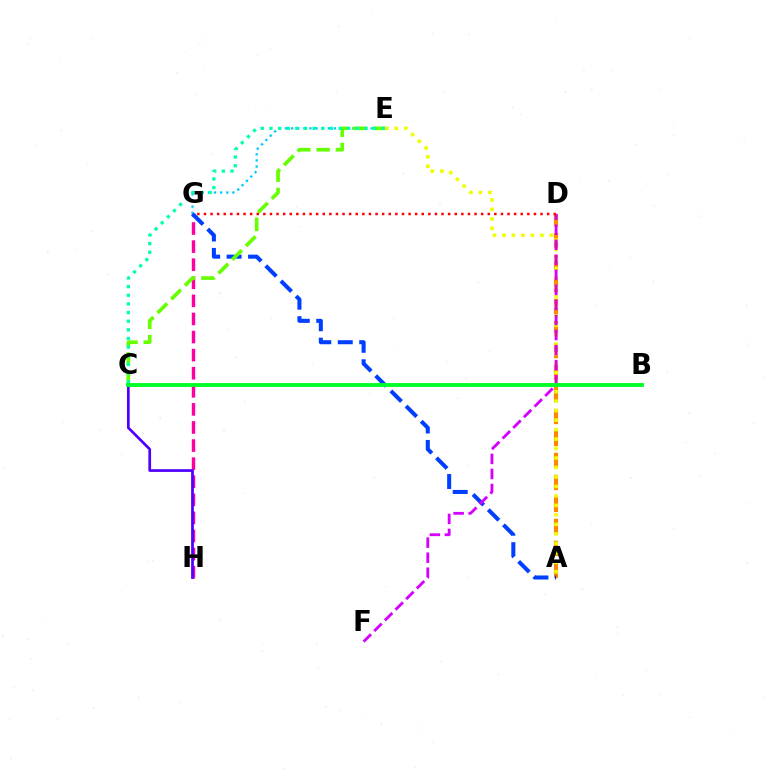{('E', 'G'): [{'color': '#00c7ff', 'line_style': 'dotted', 'thickness': 1.66}], ('G', 'H'): [{'color': '#ff00a0', 'line_style': 'dashed', 'thickness': 2.46}], ('A', 'D'): [{'color': '#ff8800', 'line_style': 'dashed', 'thickness': 2.99}], ('A', 'E'): [{'color': '#eeff00', 'line_style': 'dotted', 'thickness': 2.58}], ('A', 'G'): [{'color': '#003fff', 'line_style': 'dashed', 'thickness': 2.91}], ('D', 'F'): [{'color': '#d600ff', 'line_style': 'dashed', 'thickness': 2.04}], ('C', 'E'): [{'color': '#66ff00', 'line_style': 'dashed', 'thickness': 2.63}, {'color': '#00ffaf', 'line_style': 'dotted', 'thickness': 2.35}], ('C', 'H'): [{'color': '#4f00ff', 'line_style': 'solid', 'thickness': 1.96}], ('D', 'G'): [{'color': '#ff0000', 'line_style': 'dotted', 'thickness': 1.79}], ('B', 'C'): [{'color': '#00ff27', 'line_style': 'solid', 'thickness': 2.78}]}